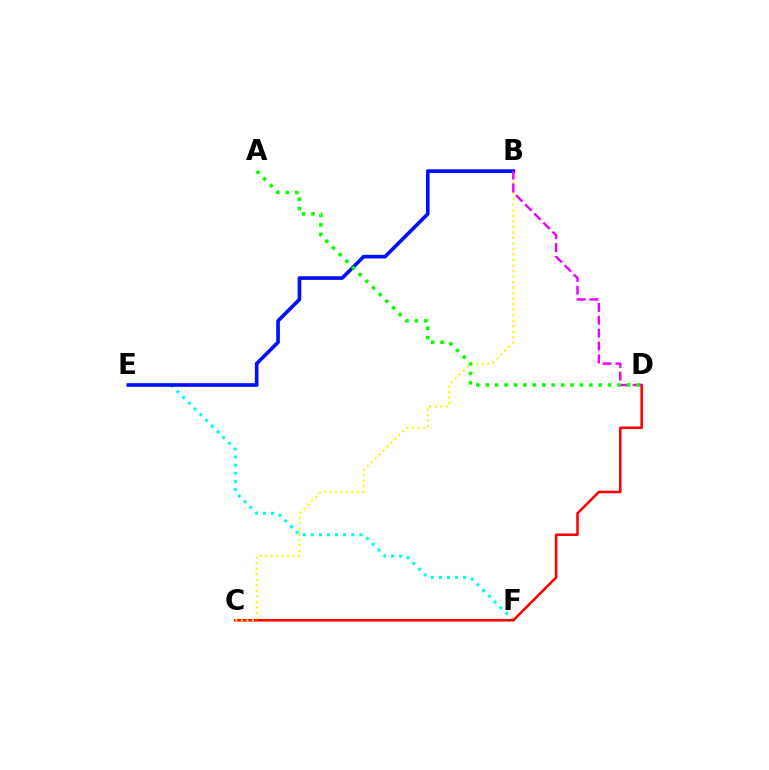{('E', 'F'): [{'color': '#00fff6', 'line_style': 'dotted', 'thickness': 2.2}], ('C', 'D'): [{'color': '#ff0000', 'line_style': 'solid', 'thickness': 1.83}], ('B', 'C'): [{'color': '#fcf500', 'line_style': 'dotted', 'thickness': 1.5}], ('B', 'E'): [{'color': '#0010ff', 'line_style': 'solid', 'thickness': 2.62}], ('B', 'D'): [{'color': '#ee00ff', 'line_style': 'dashed', 'thickness': 1.75}], ('A', 'D'): [{'color': '#08ff00', 'line_style': 'dotted', 'thickness': 2.56}]}